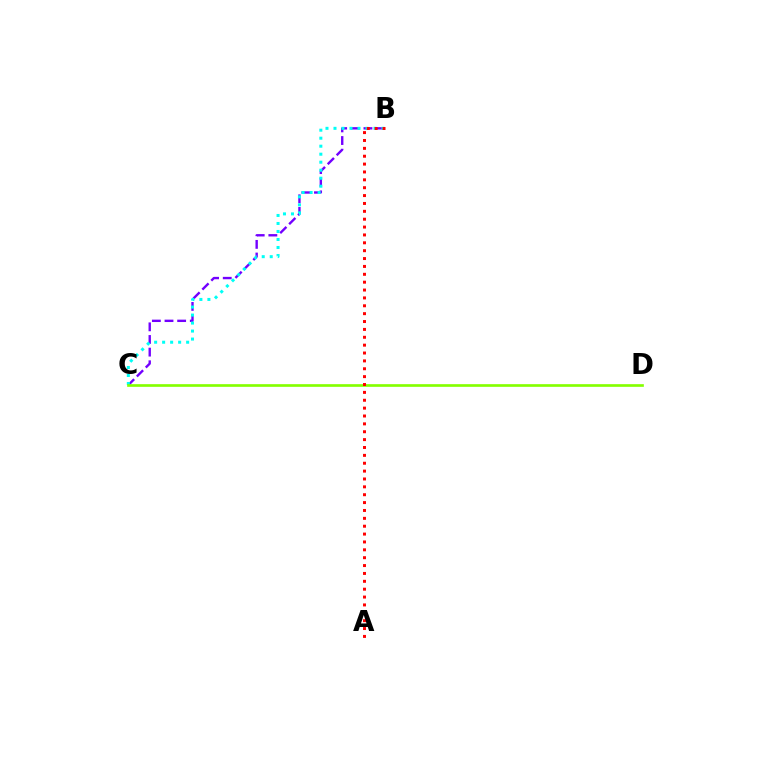{('B', 'C'): [{'color': '#7200ff', 'line_style': 'dashed', 'thickness': 1.72}, {'color': '#00fff6', 'line_style': 'dotted', 'thickness': 2.17}], ('C', 'D'): [{'color': '#84ff00', 'line_style': 'solid', 'thickness': 1.92}], ('A', 'B'): [{'color': '#ff0000', 'line_style': 'dotted', 'thickness': 2.14}]}